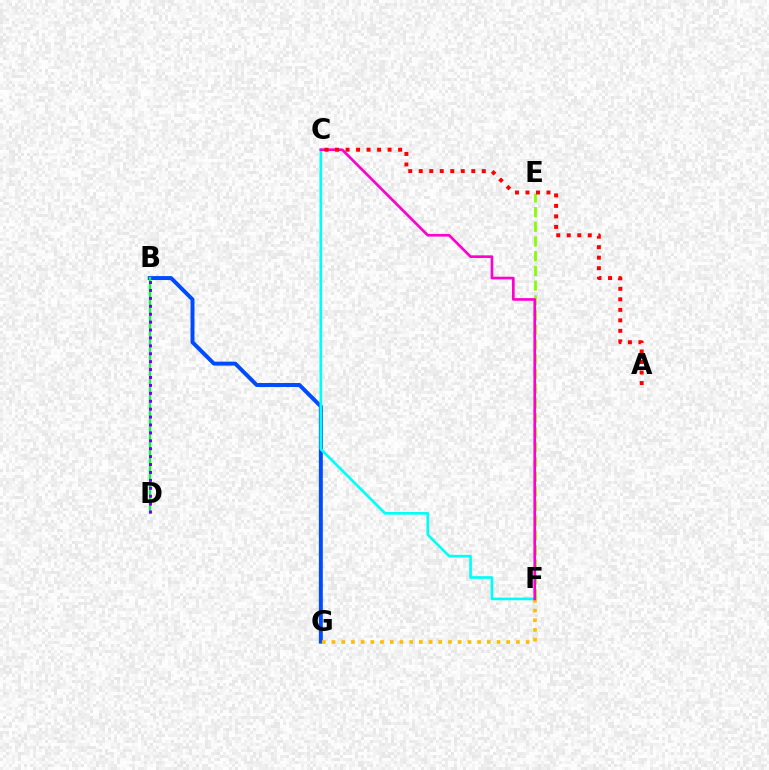{('B', 'G'): [{'color': '#004bff', 'line_style': 'solid', 'thickness': 2.85}], ('E', 'F'): [{'color': '#84ff00', 'line_style': 'dashed', 'thickness': 2.0}], ('B', 'D'): [{'color': '#00ff39', 'line_style': 'solid', 'thickness': 1.61}, {'color': '#7200ff', 'line_style': 'dotted', 'thickness': 2.15}], ('C', 'F'): [{'color': '#00fff6', 'line_style': 'solid', 'thickness': 1.92}, {'color': '#ff00cf', 'line_style': 'solid', 'thickness': 1.92}], ('F', 'G'): [{'color': '#ffbd00', 'line_style': 'dotted', 'thickness': 2.64}], ('A', 'C'): [{'color': '#ff0000', 'line_style': 'dotted', 'thickness': 2.85}]}